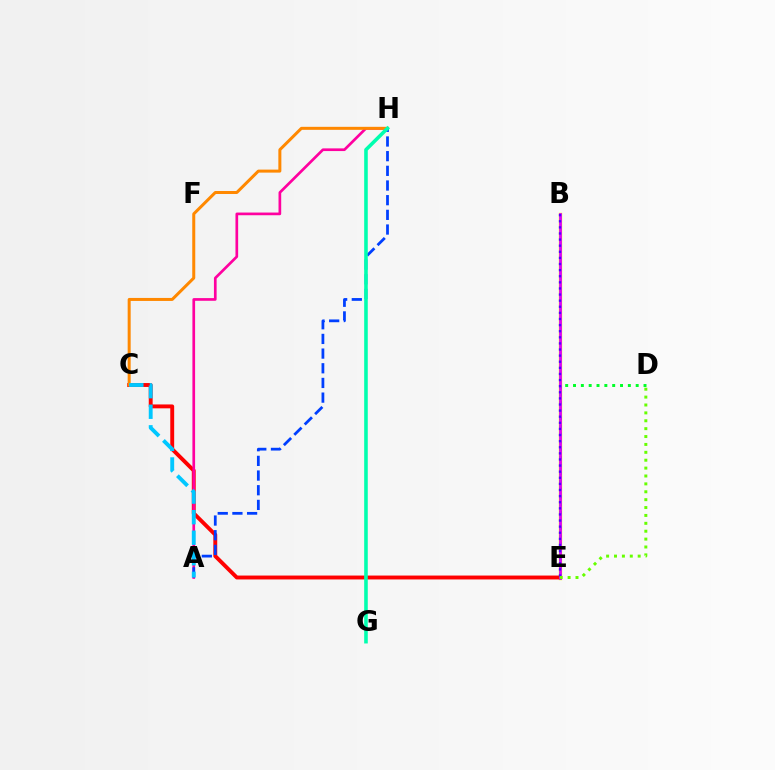{('B', 'E'): [{'color': '#eeff00', 'line_style': 'solid', 'thickness': 2.42}, {'color': '#d600ff', 'line_style': 'solid', 'thickness': 1.99}, {'color': '#4f00ff', 'line_style': 'dotted', 'thickness': 1.66}], ('C', 'E'): [{'color': '#ff0000', 'line_style': 'solid', 'thickness': 2.8}], ('A', 'H'): [{'color': '#ff00a0', 'line_style': 'solid', 'thickness': 1.93}, {'color': '#003fff', 'line_style': 'dashed', 'thickness': 1.99}], ('C', 'H'): [{'color': '#ff8800', 'line_style': 'solid', 'thickness': 2.17}], ('D', 'E'): [{'color': '#00ff27', 'line_style': 'dotted', 'thickness': 2.13}, {'color': '#66ff00', 'line_style': 'dotted', 'thickness': 2.14}], ('A', 'C'): [{'color': '#00c7ff', 'line_style': 'dashed', 'thickness': 2.79}], ('G', 'H'): [{'color': '#00ffaf', 'line_style': 'solid', 'thickness': 2.58}]}